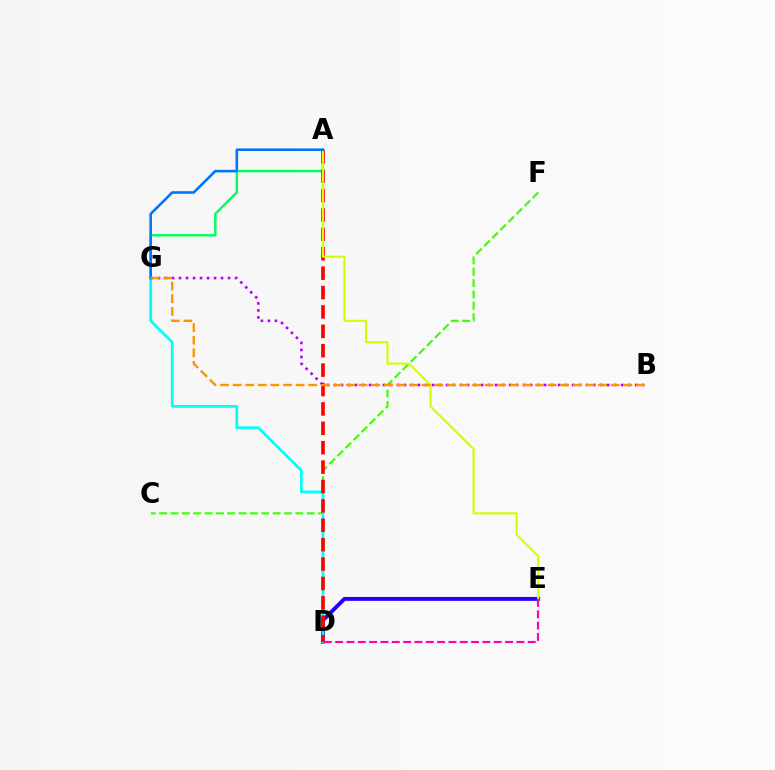{('C', 'F'): [{'color': '#3dff00', 'line_style': 'dashed', 'thickness': 1.54}], ('A', 'G'): [{'color': '#00ff5c', 'line_style': 'solid', 'thickness': 1.74}, {'color': '#0074ff', 'line_style': 'solid', 'thickness': 1.86}], ('D', 'E'): [{'color': '#2500ff', 'line_style': 'solid', 'thickness': 2.82}, {'color': '#ff00ac', 'line_style': 'dashed', 'thickness': 1.54}], ('D', 'G'): [{'color': '#00fff6', 'line_style': 'solid', 'thickness': 1.97}], ('B', 'G'): [{'color': '#b900ff', 'line_style': 'dotted', 'thickness': 1.9}, {'color': '#ff9400', 'line_style': 'dashed', 'thickness': 1.71}], ('A', 'D'): [{'color': '#ff0000', 'line_style': 'dashed', 'thickness': 2.63}], ('A', 'E'): [{'color': '#d1ff00', 'line_style': 'solid', 'thickness': 1.52}]}